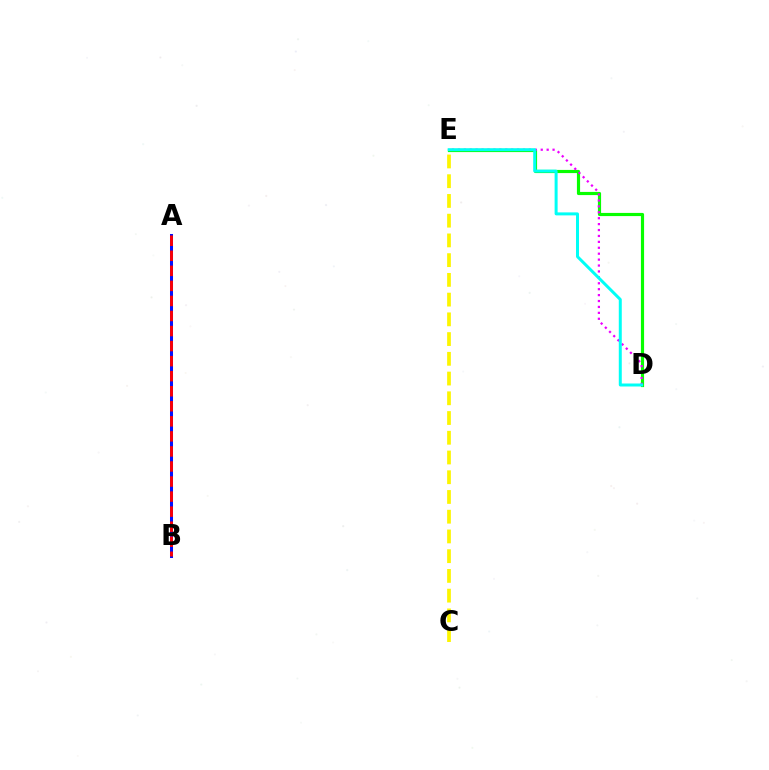{('D', 'E'): [{'color': '#08ff00', 'line_style': 'solid', 'thickness': 2.28}, {'color': '#ee00ff', 'line_style': 'dotted', 'thickness': 1.61}, {'color': '#00fff6', 'line_style': 'solid', 'thickness': 2.15}], ('A', 'B'): [{'color': '#0010ff', 'line_style': 'solid', 'thickness': 2.17}, {'color': '#ff0000', 'line_style': 'dashed', 'thickness': 2.04}], ('C', 'E'): [{'color': '#fcf500', 'line_style': 'dashed', 'thickness': 2.68}]}